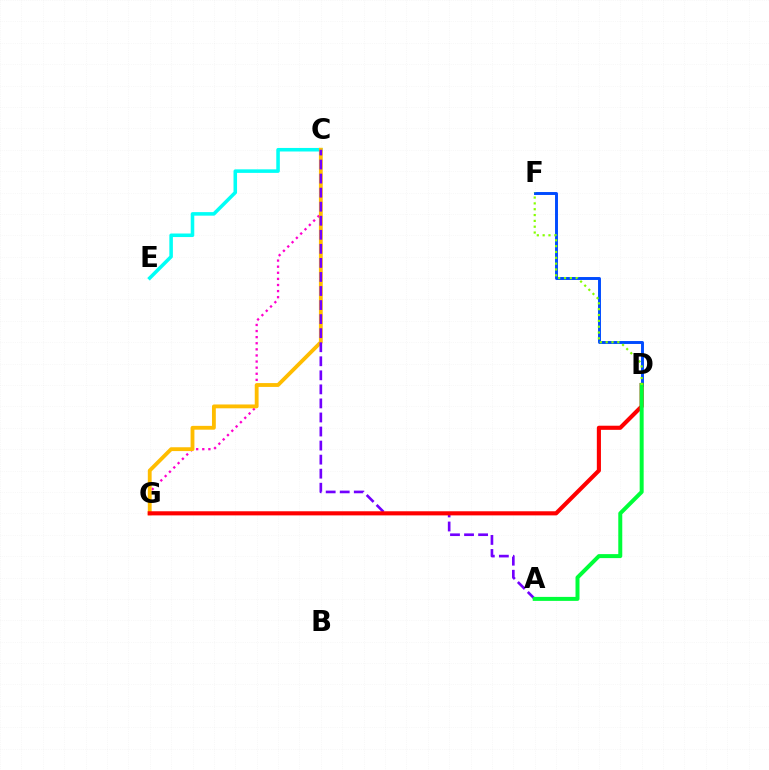{('C', 'E'): [{'color': '#00fff6', 'line_style': 'solid', 'thickness': 2.55}], ('C', 'G'): [{'color': '#ff00cf', 'line_style': 'dotted', 'thickness': 1.66}, {'color': '#ffbd00', 'line_style': 'solid', 'thickness': 2.76}], ('D', 'F'): [{'color': '#004bff', 'line_style': 'solid', 'thickness': 2.11}, {'color': '#84ff00', 'line_style': 'dotted', 'thickness': 1.58}], ('A', 'C'): [{'color': '#7200ff', 'line_style': 'dashed', 'thickness': 1.91}], ('D', 'G'): [{'color': '#ff0000', 'line_style': 'solid', 'thickness': 2.96}], ('A', 'D'): [{'color': '#00ff39', 'line_style': 'solid', 'thickness': 2.87}]}